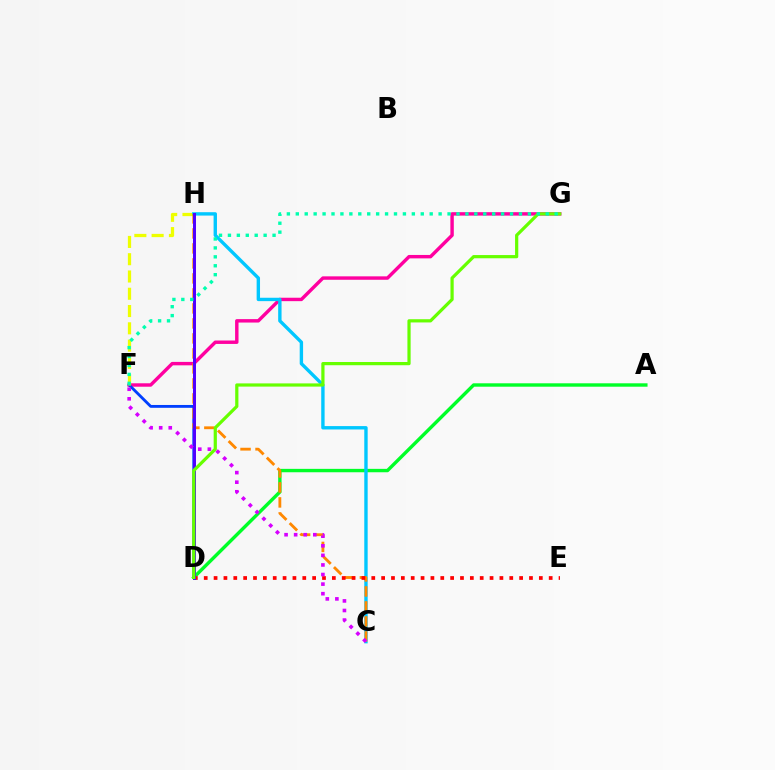{('F', 'G'): [{'color': '#ff00a0', 'line_style': 'solid', 'thickness': 2.47}, {'color': '#00ffaf', 'line_style': 'dotted', 'thickness': 2.43}], ('D', 'F'): [{'color': '#003fff', 'line_style': 'solid', 'thickness': 2.04}], ('A', 'D'): [{'color': '#00ff27', 'line_style': 'solid', 'thickness': 2.45}], ('F', 'H'): [{'color': '#eeff00', 'line_style': 'dashed', 'thickness': 2.35}], ('C', 'H'): [{'color': '#00c7ff', 'line_style': 'solid', 'thickness': 2.44}, {'color': '#ff8800', 'line_style': 'dashed', 'thickness': 2.04}], ('D', 'E'): [{'color': '#ff0000', 'line_style': 'dotted', 'thickness': 2.68}], ('D', 'H'): [{'color': '#4f00ff', 'line_style': 'solid', 'thickness': 2.14}], ('C', 'F'): [{'color': '#d600ff', 'line_style': 'dotted', 'thickness': 2.6}], ('D', 'G'): [{'color': '#66ff00', 'line_style': 'solid', 'thickness': 2.31}]}